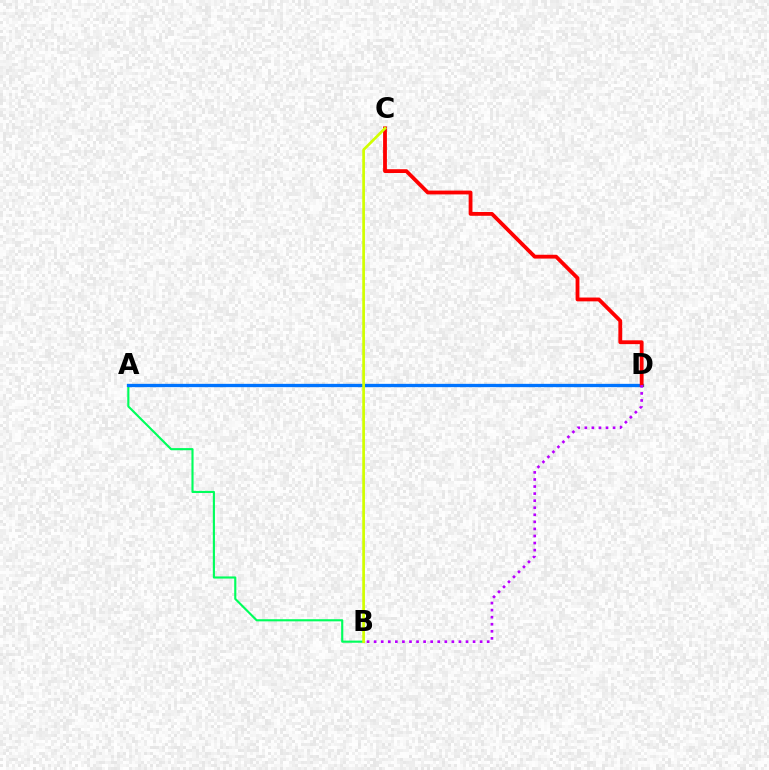{('A', 'B'): [{'color': '#00ff5c', 'line_style': 'solid', 'thickness': 1.54}], ('A', 'D'): [{'color': '#0074ff', 'line_style': 'solid', 'thickness': 2.38}], ('C', 'D'): [{'color': '#ff0000', 'line_style': 'solid', 'thickness': 2.74}], ('B', 'D'): [{'color': '#b900ff', 'line_style': 'dotted', 'thickness': 1.92}], ('B', 'C'): [{'color': '#d1ff00', 'line_style': 'solid', 'thickness': 1.95}]}